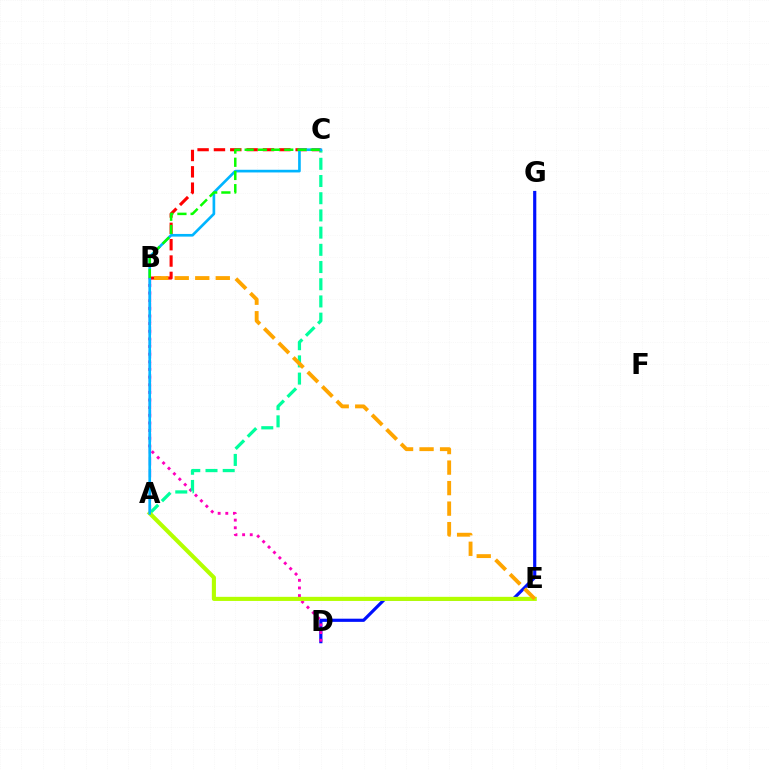{('D', 'G'): [{'color': '#0010ff', 'line_style': 'solid', 'thickness': 2.28}], ('B', 'D'): [{'color': '#ff00bd', 'line_style': 'dotted', 'thickness': 2.08}], ('A', 'B'): [{'color': '#9b00ff', 'line_style': 'dashed', 'thickness': 1.61}], ('A', 'C'): [{'color': '#00ff9d', 'line_style': 'dashed', 'thickness': 2.34}, {'color': '#00b5ff', 'line_style': 'solid', 'thickness': 1.92}], ('B', 'C'): [{'color': '#ff0000', 'line_style': 'dashed', 'thickness': 2.22}, {'color': '#08ff00', 'line_style': 'dashed', 'thickness': 1.79}], ('A', 'E'): [{'color': '#b3ff00', 'line_style': 'solid', 'thickness': 2.96}], ('B', 'E'): [{'color': '#ffa500', 'line_style': 'dashed', 'thickness': 2.79}]}